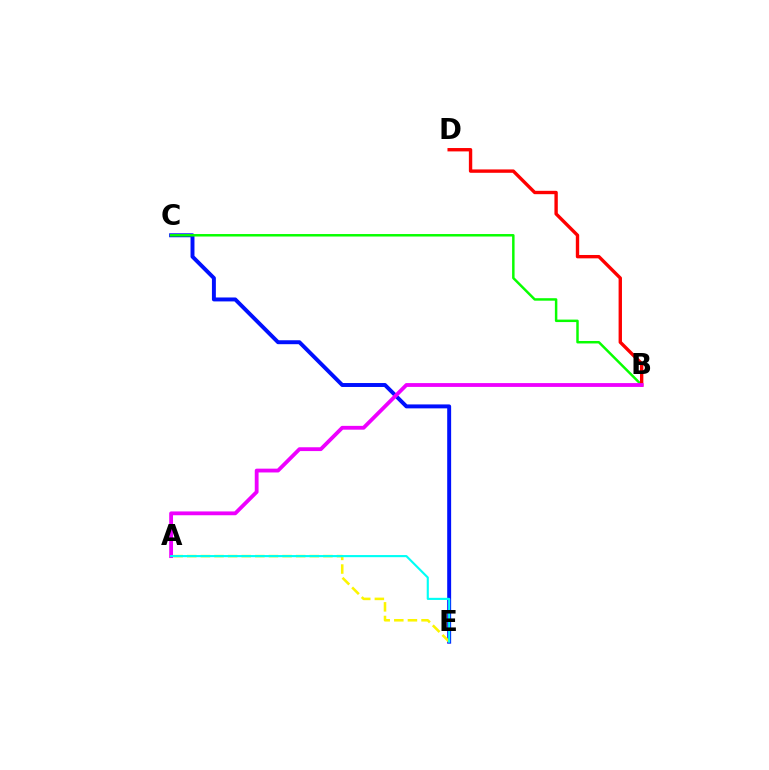{('C', 'E'): [{'color': '#0010ff', 'line_style': 'solid', 'thickness': 2.83}], ('B', 'C'): [{'color': '#08ff00', 'line_style': 'solid', 'thickness': 1.78}], ('B', 'D'): [{'color': '#ff0000', 'line_style': 'solid', 'thickness': 2.43}], ('A', 'B'): [{'color': '#ee00ff', 'line_style': 'solid', 'thickness': 2.75}], ('A', 'E'): [{'color': '#fcf500', 'line_style': 'dashed', 'thickness': 1.85}, {'color': '#00fff6', 'line_style': 'solid', 'thickness': 1.53}]}